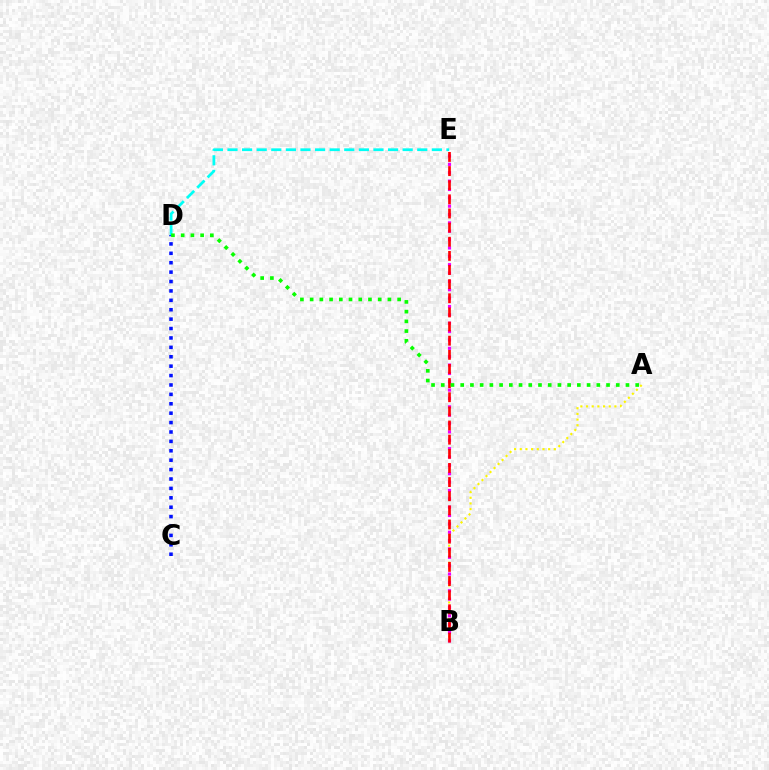{('A', 'B'): [{'color': '#fcf500', 'line_style': 'dotted', 'thickness': 1.54}], ('B', 'E'): [{'color': '#ee00ff', 'line_style': 'dotted', 'thickness': 2.27}, {'color': '#ff0000', 'line_style': 'dashed', 'thickness': 1.92}], ('C', 'D'): [{'color': '#0010ff', 'line_style': 'dotted', 'thickness': 2.55}], ('D', 'E'): [{'color': '#00fff6', 'line_style': 'dashed', 'thickness': 1.98}], ('A', 'D'): [{'color': '#08ff00', 'line_style': 'dotted', 'thickness': 2.64}]}